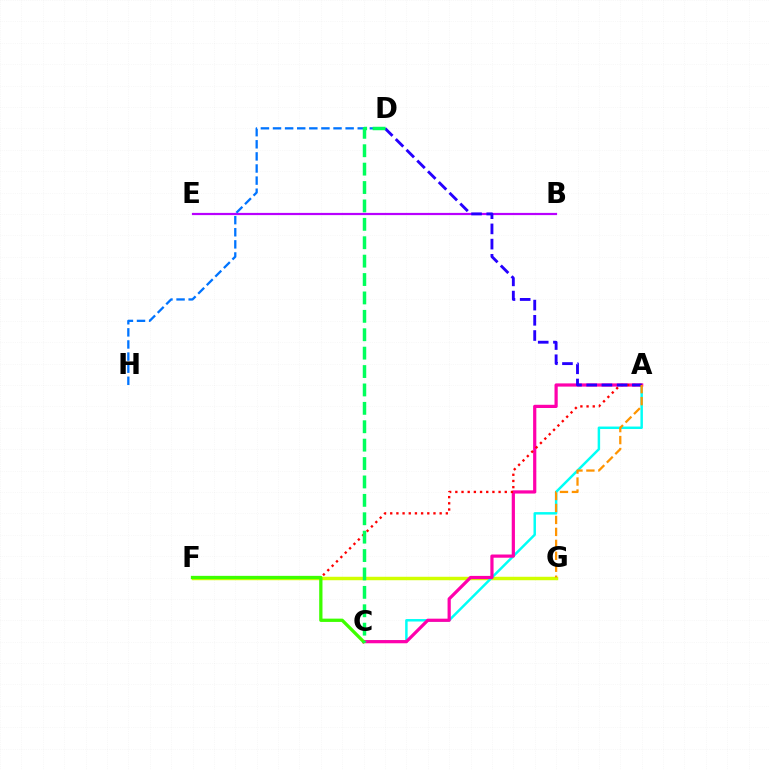{('F', 'G'): [{'color': '#d1ff00', 'line_style': 'solid', 'thickness': 2.49}], ('B', 'E'): [{'color': '#b900ff', 'line_style': 'solid', 'thickness': 1.59}], ('A', 'C'): [{'color': '#00fff6', 'line_style': 'solid', 'thickness': 1.78}, {'color': '#ff00ac', 'line_style': 'solid', 'thickness': 2.31}], ('A', 'F'): [{'color': '#ff0000', 'line_style': 'dotted', 'thickness': 1.68}], ('D', 'H'): [{'color': '#0074ff', 'line_style': 'dashed', 'thickness': 1.64}], ('A', 'D'): [{'color': '#2500ff', 'line_style': 'dashed', 'thickness': 2.07}], ('A', 'G'): [{'color': '#ff9400', 'line_style': 'dashed', 'thickness': 1.62}], ('C', 'F'): [{'color': '#3dff00', 'line_style': 'solid', 'thickness': 2.37}], ('C', 'D'): [{'color': '#00ff5c', 'line_style': 'dashed', 'thickness': 2.5}]}